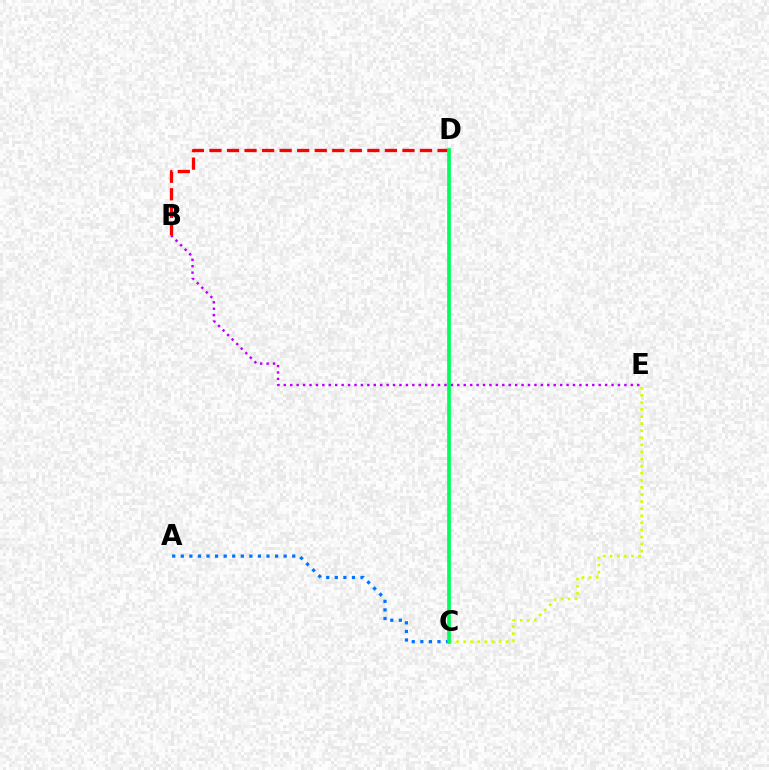{('C', 'E'): [{'color': '#d1ff00', 'line_style': 'dotted', 'thickness': 1.92}], ('B', 'E'): [{'color': '#b900ff', 'line_style': 'dotted', 'thickness': 1.75}], ('B', 'D'): [{'color': '#ff0000', 'line_style': 'dashed', 'thickness': 2.38}], ('A', 'C'): [{'color': '#0074ff', 'line_style': 'dotted', 'thickness': 2.33}], ('C', 'D'): [{'color': '#00ff5c', 'line_style': 'solid', 'thickness': 2.67}]}